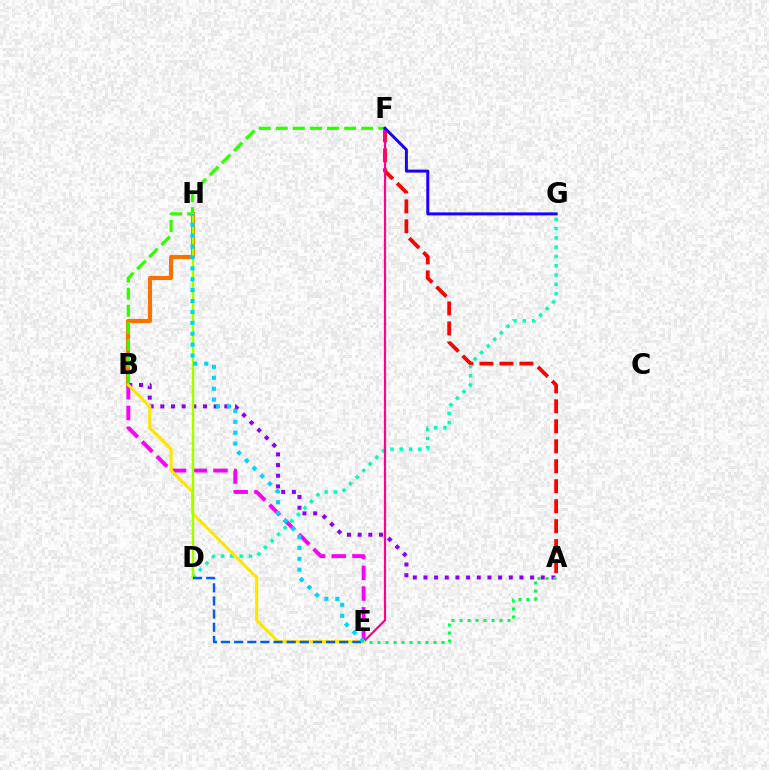{('A', 'F'): [{'color': '#ff0000', 'line_style': 'dashed', 'thickness': 2.71}], ('B', 'H'): [{'color': '#ff7000', 'line_style': 'solid', 'thickness': 2.95}], ('D', 'G'): [{'color': '#00ffbb', 'line_style': 'dotted', 'thickness': 2.52}], ('B', 'E'): [{'color': '#fa00f9', 'line_style': 'dashed', 'thickness': 2.82}, {'color': '#ffe600', 'line_style': 'solid', 'thickness': 2.24}], ('B', 'F'): [{'color': '#31ff00', 'line_style': 'dashed', 'thickness': 2.32}], ('E', 'F'): [{'color': '#ff0088', 'line_style': 'solid', 'thickness': 1.56}], ('A', 'B'): [{'color': '#8a00ff', 'line_style': 'dotted', 'thickness': 2.9}], ('F', 'G'): [{'color': '#1900ff', 'line_style': 'solid', 'thickness': 2.15}], ('A', 'E'): [{'color': '#00ff45', 'line_style': 'dotted', 'thickness': 2.17}], ('D', 'H'): [{'color': '#a2ff00', 'line_style': 'solid', 'thickness': 1.73}], ('D', 'E'): [{'color': '#005dff', 'line_style': 'dashed', 'thickness': 1.78}], ('E', 'H'): [{'color': '#00d3ff', 'line_style': 'dotted', 'thickness': 2.96}]}